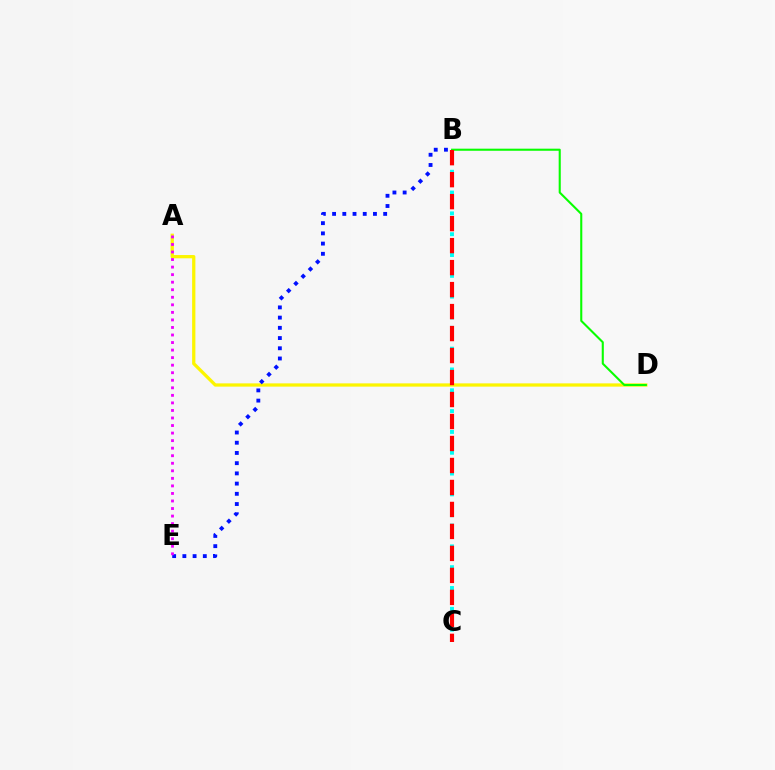{('B', 'C'): [{'color': '#00fff6', 'line_style': 'dotted', 'thickness': 2.83}, {'color': '#ff0000', 'line_style': 'dashed', 'thickness': 2.99}], ('A', 'D'): [{'color': '#fcf500', 'line_style': 'solid', 'thickness': 2.35}], ('B', 'E'): [{'color': '#0010ff', 'line_style': 'dotted', 'thickness': 2.78}], ('A', 'E'): [{'color': '#ee00ff', 'line_style': 'dotted', 'thickness': 2.05}], ('B', 'D'): [{'color': '#08ff00', 'line_style': 'solid', 'thickness': 1.51}]}